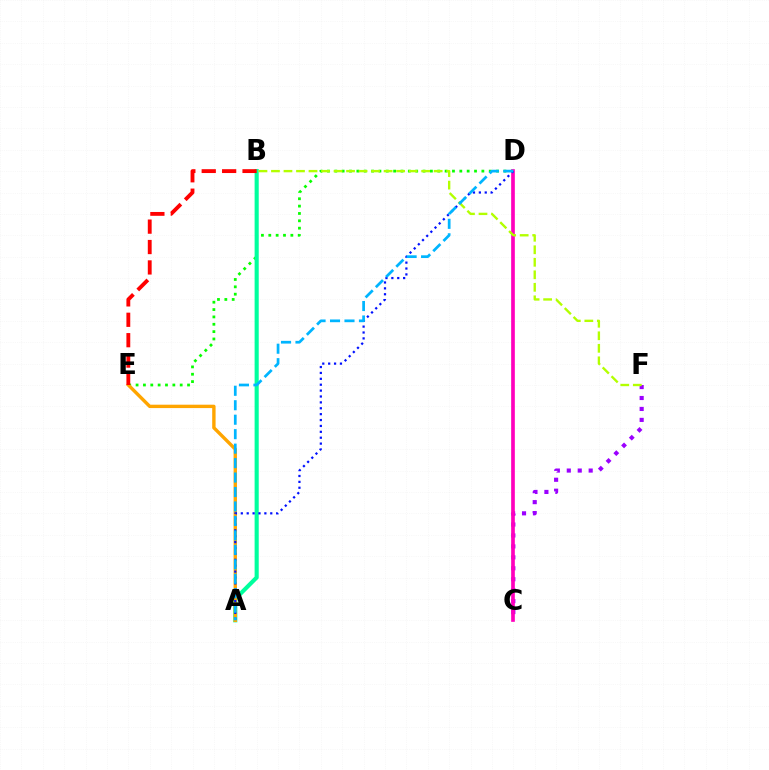{('D', 'E'): [{'color': '#08ff00', 'line_style': 'dotted', 'thickness': 2.0}], ('A', 'B'): [{'color': '#00ff9d', 'line_style': 'solid', 'thickness': 2.96}], ('C', 'F'): [{'color': '#9b00ff', 'line_style': 'dotted', 'thickness': 2.97}], ('C', 'D'): [{'color': '#ff00bd', 'line_style': 'solid', 'thickness': 2.65}], ('A', 'E'): [{'color': '#ffa500', 'line_style': 'solid', 'thickness': 2.44}], ('B', 'F'): [{'color': '#b3ff00', 'line_style': 'dashed', 'thickness': 1.7}], ('A', 'D'): [{'color': '#0010ff', 'line_style': 'dotted', 'thickness': 1.6}, {'color': '#00b5ff', 'line_style': 'dashed', 'thickness': 1.96}], ('B', 'E'): [{'color': '#ff0000', 'line_style': 'dashed', 'thickness': 2.77}]}